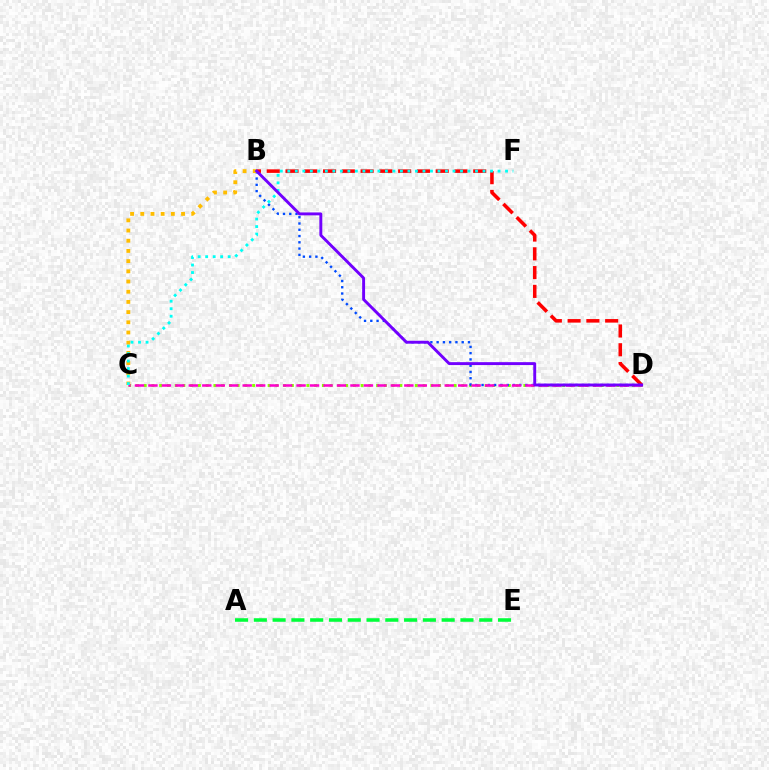{('B', 'D'): [{'color': '#ff0000', 'line_style': 'dashed', 'thickness': 2.55}, {'color': '#004bff', 'line_style': 'dotted', 'thickness': 1.7}, {'color': '#7200ff', 'line_style': 'solid', 'thickness': 2.09}], ('C', 'D'): [{'color': '#84ff00', 'line_style': 'dotted', 'thickness': 2.11}, {'color': '#ff00cf', 'line_style': 'dashed', 'thickness': 1.83}], ('B', 'C'): [{'color': '#ffbd00', 'line_style': 'dotted', 'thickness': 2.77}], ('A', 'E'): [{'color': '#00ff39', 'line_style': 'dashed', 'thickness': 2.55}], ('C', 'F'): [{'color': '#00fff6', 'line_style': 'dotted', 'thickness': 2.04}]}